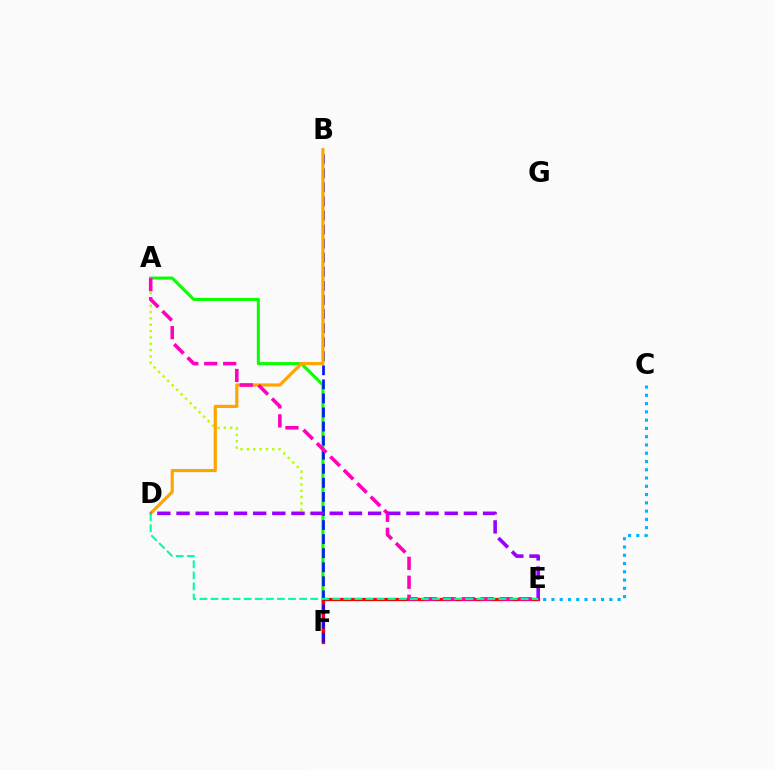{('A', 'F'): [{'color': '#b3ff00', 'line_style': 'dotted', 'thickness': 1.72}, {'color': '#08ff00', 'line_style': 'solid', 'thickness': 2.18}], ('C', 'E'): [{'color': '#00b5ff', 'line_style': 'dotted', 'thickness': 2.25}], ('E', 'F'): [{'color': '#ff0000', 'line_style': 'solid', 'thickness': 2.35}], ('B', 'F'): [{'color': '#0010ff', 'line_style': 'dashed', 'thickness': 1.91}], ('B', 'D'): [{'color': '#ffa500', 'line_style': 'solid', 'thickness': 2.28}], ('A', 'E'): [{'color': '#ff00bd', 'line_style': 'dashed', 'thickness': 2.58}], ('D', 'E'): [{'color': '#9b00ff', 'line_style': 'dashed', 'thickness': 2.6}, {'color': '#00ff9d', 'line_style': 'dashed', 'thickness': 1.5}]}